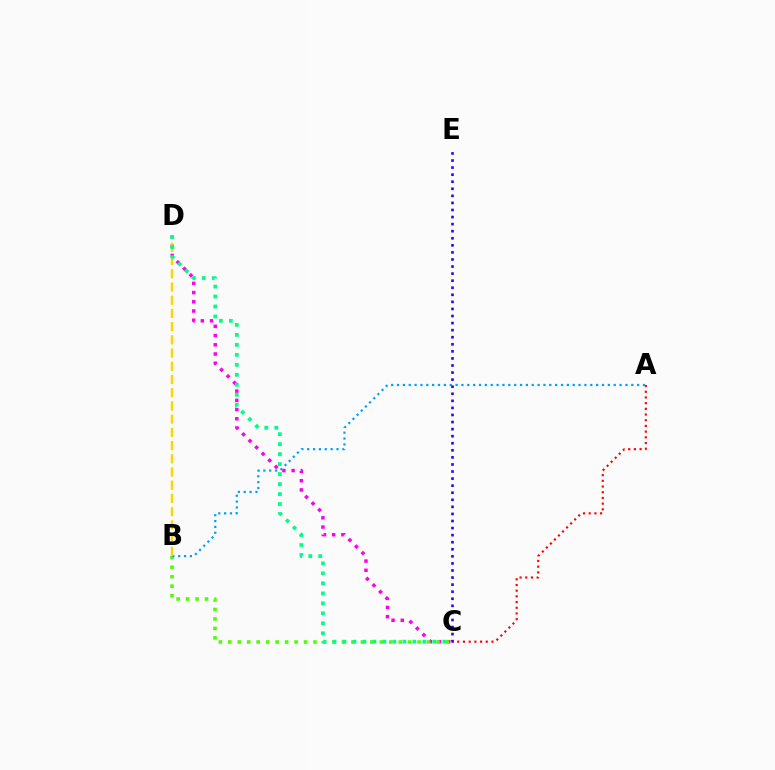{('C', 'D'): [{'color': '#ff00ed', 'line_style': 'dotted', 'thickness': 2.5}, {'color': '#00ff86', 'line_style': 'dotted', 'thickness': 2.71}], ('A', 'C'): [{'color': '#ff0000', 'line_style': 'dotted', 'thickness': 1.55}], ('B', 'C'): [{'color': '#4fff00', 'line_style': 'dotted', 'thickness': 2.57}], ('A', 'B'): [{'color': '#009eff', 'line_style': 'dotted', 'thickness': 1.59}], ('B', 'D'): [{'color': '#ffd500', 'line_style': 'dashed', 'thickness': 1.8}], ('C', 'E'): [{'color': '#3700ff', 'line_style': 'dotted', 'thickness': 1.92}]}